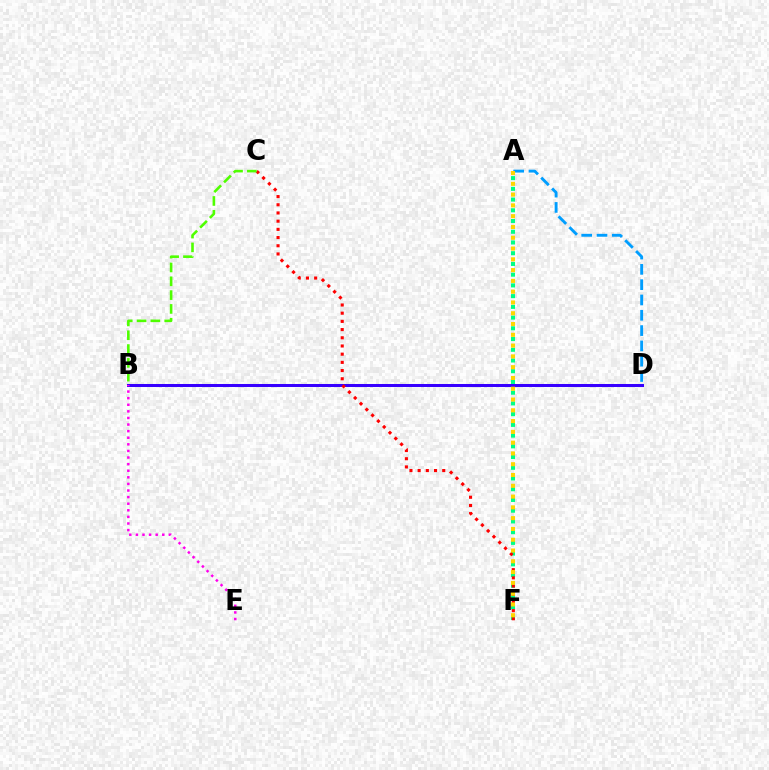{('A', 'D'): [{'color': '#009eff', 'line_style': 'dashed', 'thickness': 2.08}], ('A', 'F'): [{'color': '#00ff86', 'line_style': 'dotted', 'thickness': 2.91}, {'color': '#ffd500', 'line_style': 'dotted', 'thickness': 2.93}], ('B', 'D'): [{'color': '#3700ff', 'line_style': 'solid', 'thickness': 2.18}], ('C', 'F'): [{'color': '#ff0000', 'line_style': 'dotted', 'thickness': 2.23}], ('B', 'E'): [{'color': '#ff00ed', 'line_style': 'dotted', 'thickness': 1.79}], ('B', 'C'): [{'color': '#4fff00', 'line_style': 'dashed', 'thickness': 1.88}]}